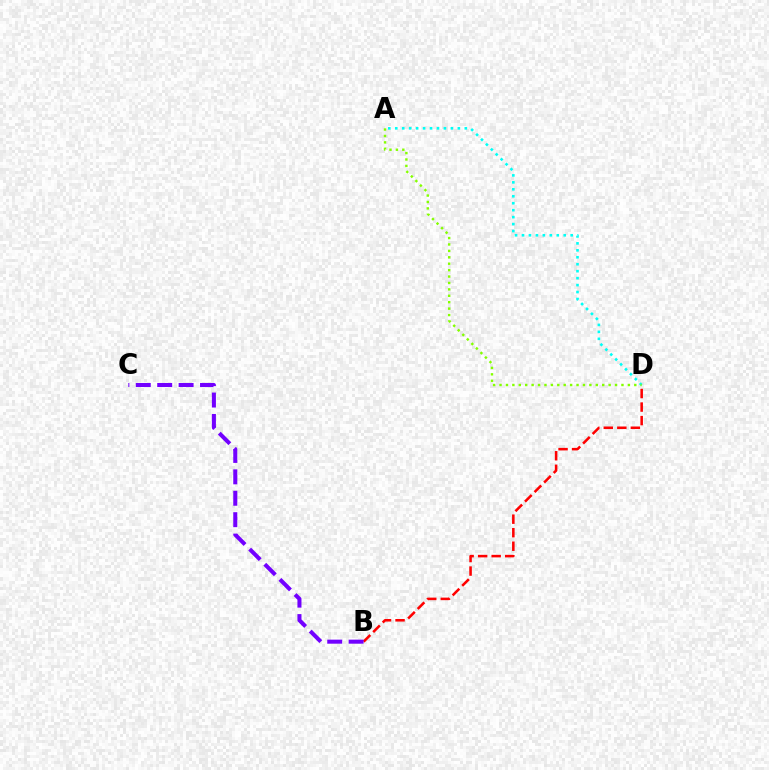{('B', 'D'): [{'color': '#ff0000', 'line_style': 'dashed', 'thickness': 1.84}], ('A', 'D'): [{'color': '#00fff6', 'line_style': 'dotted', 'thickness': 1.89}, {'color': '#84ff00', 'line_style': 'dotted', 'thickness': 1.74}], ('B', 'C'): [{'color': '#7200ff', 'line_style': 'dashed', 'thickness': 2.91}]}